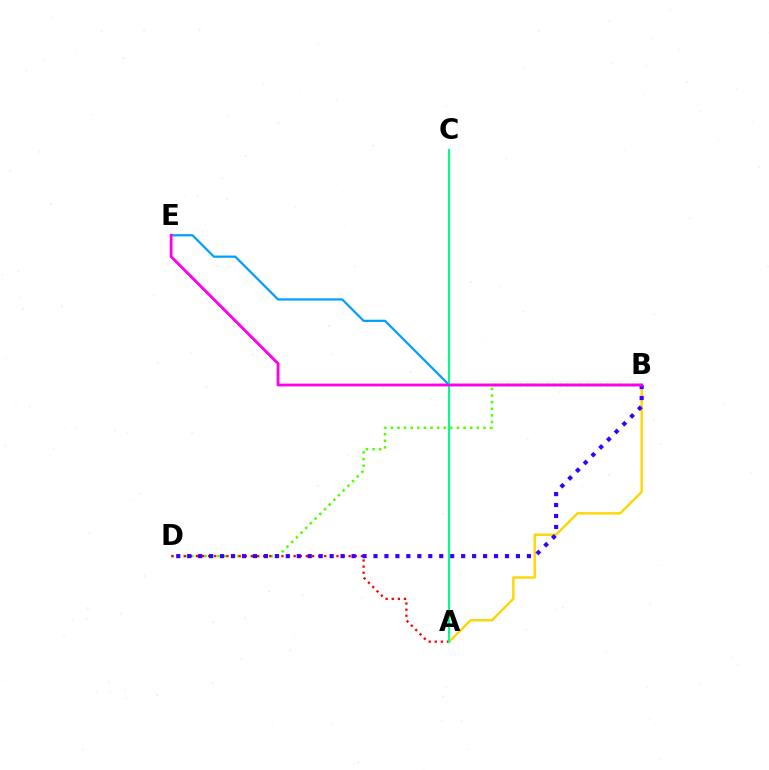{('B', 'D'): [{'color': '#4fff00', 'line_style': 'dotted', 'thickness': 1.8}, {'color': '#3700ff', 'line_style': 'dotted', 'thickness': 2.98}], ('A', 'B'): [{'color': '#ffd500', 'line_style': 'solid', 'thickness': 1.71}], ('A', 'D'): [{'color': '#ff0000', 'line_style': 'dotted', 'thickness': 1.66}], ('B', 'E'): [{'color': '#009eff', 'line_style': 'solid', 'thickness': 1.6}, {'color': '#ff00ed', 'line_style': 'solid', 'thickness': 2.03}], ('A', 'C'): [{'color': '#00ff86', 'line_style': 'solid', 'thickness': 1.51}]}